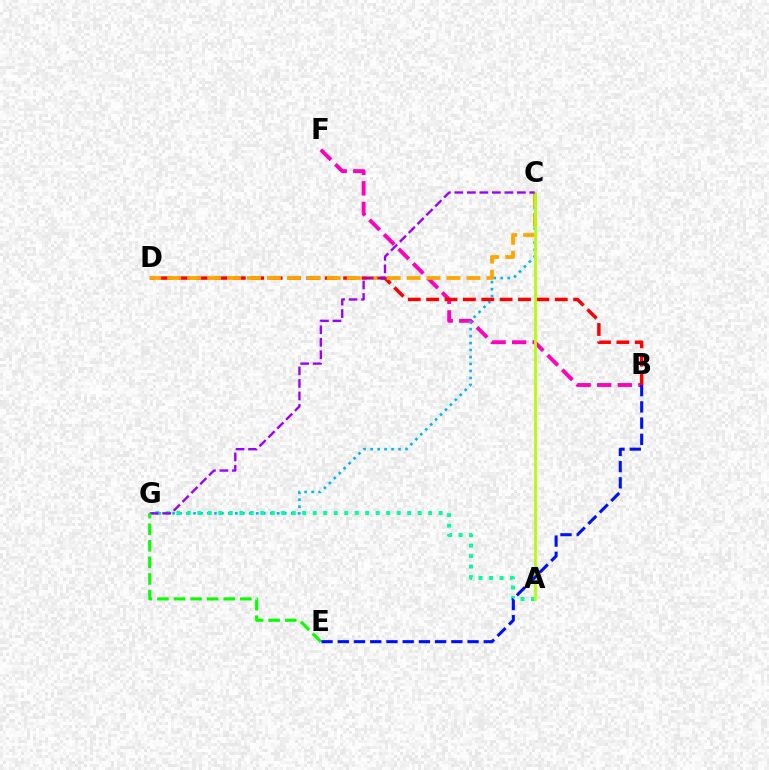{('B', 'F'): [{'color': '#ff00bd', 'line_style': 'dashed', 'thickness': 2.79}], ('C', 'G'): [{'color': '#00b5ff', 'line_style': 'dotted', 'thickness': 1.9}, {'color': '#9b00ff', 'line_style': 'dashed', 'thickness': 1.7}], ('B', 'D'): [{'color': '#ff0000', 'line_style': 'dashed', 'thickness': 2.5}], ('A', 'G'): [{'color': '#00ff9d', 'line_style': 'dotted', 'thickness': 2.85}], ('C', 'D'): [{'color': '#ffa500', 'line_style': 'dashed', 'thickness': 2.71}], ('A', 'C'): [{'color': '#b3ff00', 'line_style': 'solid', 'thickness': 2.0}], ('E', 'G'): [{'color': '#08ff00', 'line_style': 'dashed', 'thickness': 2.25}], ('B', 'E'): [{'color': '#0010ff', 'line_style': 'dashed', 'thickness': 2.2}]}